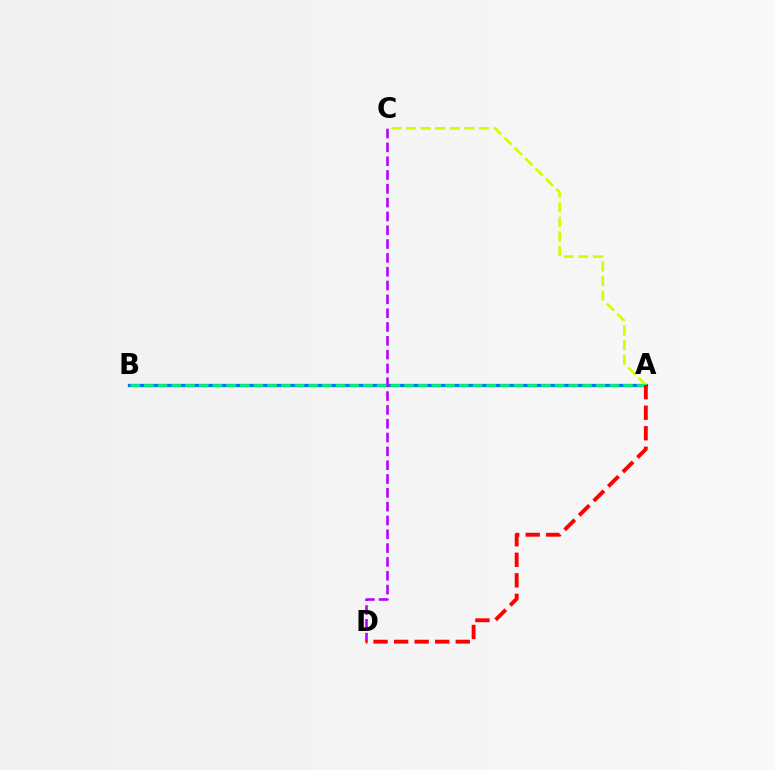{('A', 'B'): [{'color': '#0074ff', 'line_style': 'solid', 'thickness': 2.37}, {'color': '#00ff5c', 'line_style': 'dashed', 'thickness': 1.86}], ('A', 'C'): [{'color': '#d1ff00', 'line_style': 'dashed', 'thickness': 1.98}], ('C', 'D'): [{'color': '#b900ff', 'line_style': 'dashed', 'thickness': 1.88}], ('A', 'D'): [{'color': '#ff0000', 'line_style': 'dashed', 'thickness': 2.79}]}